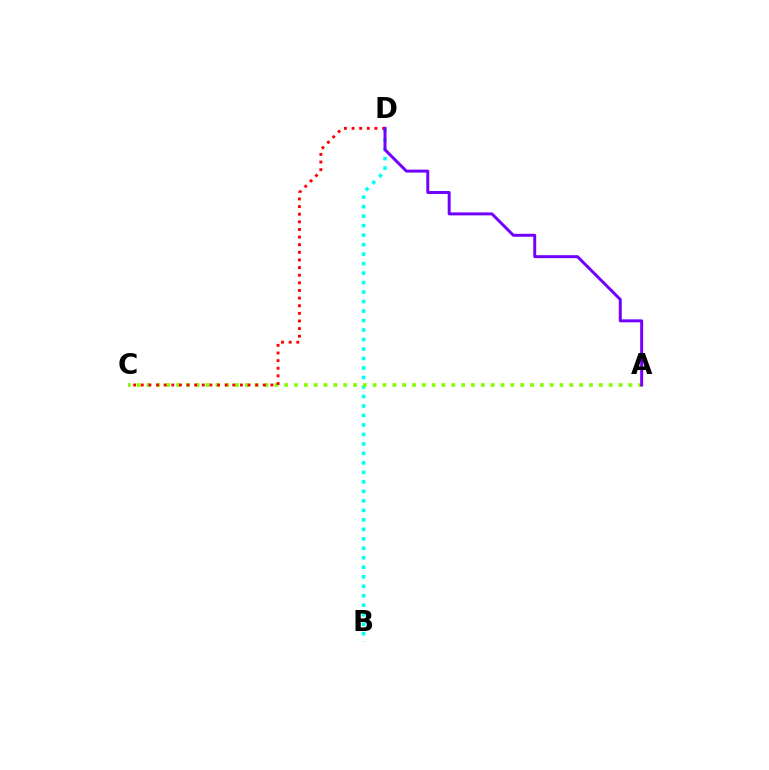{('B', 'D'): [{'color': '#00fff6', 'line_style': 'dotted', 'thickness': 2.58}], ('A', 'C'): [{'color': '#84ff00', 'line_style': 'dotted', 'thickness': 2.67}], ('C', 'D'): [{'color': '#ff0000', 'line_style': 'dotted', 'thickness': 2.07}], ('A', 'D'): [{'color': '#7200ff', 'line_style': 'solid', 'thickness': 2.13}]}